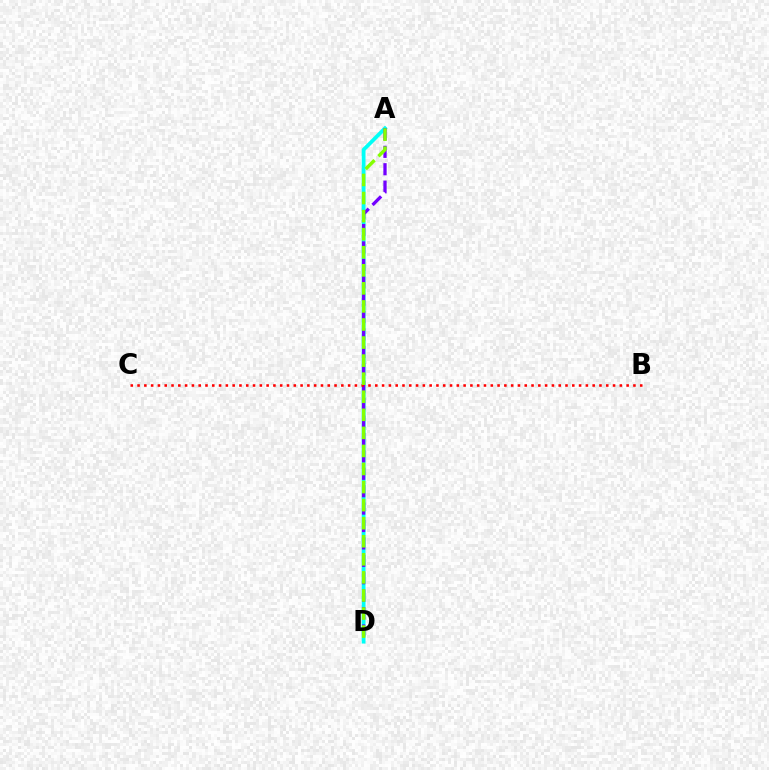{('A', 'D'): [{'color': '#00fff6', 'line_style': 'solid', 'thickness': 2.73}, {'color': '#7200ff', 'line_style': 'dashed', 'thickness': 2.37}, {'color': '#84ff00', 'line_style': 'dashed', 'thickness': 2.45}], ('B', 'C'): [{'color': '#ff0000', 'line_style': 'dotted', 'thickness': 1.85}]}